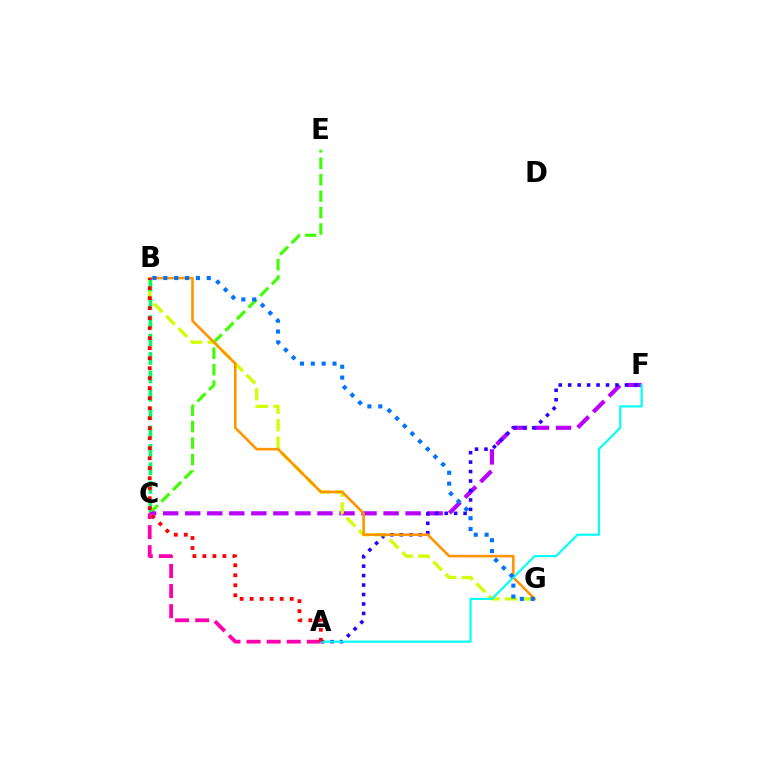{('C', 'E'): [{'color': '#3dff00', 'line_style': 'dashed', 'thickness': 2.24}], ('C', 'F'): [{'color': '#b900ff', 'line_style': 'dashed', 'thickness': 2.99}], ('A', 'F'): [{'color': '#2500ff', 'line_style': 'dotted', 'thickness': 2.57}, {'color': '#00fff6', 'line_style': 'solid', 'thickness': 1.55}], ('B', 'G'): [{'color': '#d1ff00', 'line_style': 'dashed', 'thickness': 2.37}, {'color': '#ff9400', 'line_style': 'solid', 'thickness': 1.87}, {'color': '#0074ff', 'line_style': 'dotted', 'thickness': 2.95}], ('A', 'C'): [{'color': '#ff00ac', 'line_style': 'dashed', 'thickness': 2.73}], ('B', 'C'): [{'color': '#00ff5c', 'line_style': 'dashed', 'thickness': 2.5}], ('A', 'B'): [{'color': '#ff0000', 'line_style': 'dotted', 'thickness': 2.72}]}